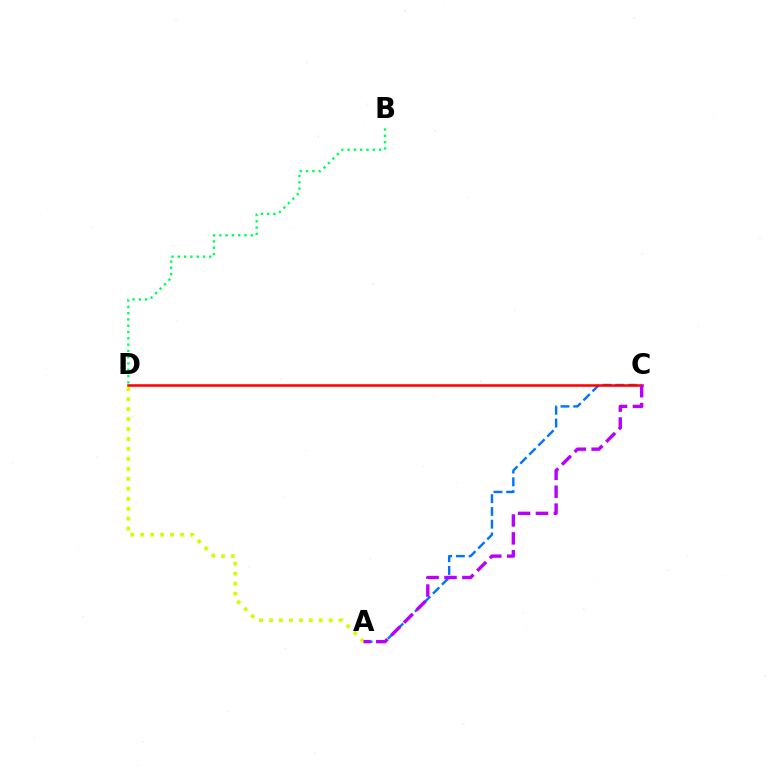{('B', 'D'): [{'color': '#00ff5c', 'line_style': 'dotted', 'thickness': 1.71}], ('A', 'C'): [{'color': '#0074ff', 'line_style': 'dashed', 'thickness': 1.73}, {'color': '#b900ff', 'line_style': 'dashed', 'thickness': 2.43}], ('C', 'D'): [{'color': '#ff0000', 'line_style': 'solid', 'thickness': 1.82}], ('A', 'D'): [{'color': '#d1ff00', 'line_style': 'dotted', 'thickness': 2.71}]}